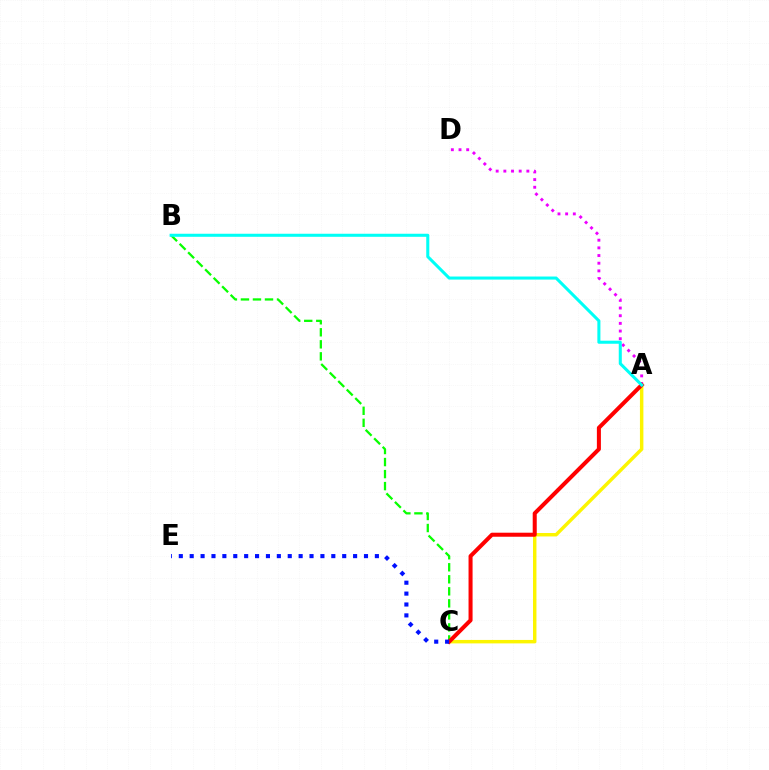{('A', 'C'): [{'color': '#fcf500', 'line_style': 'solid', 'thickness': 2.48}, {'color': '#ff0000', 'line_style': 'solid', 'thickness': 2.9}], ('B', 'C'): [{'color': '#08ff00', 'line_style': 'dashed', 'thickness': 1.63}], ('A', 'D'): [{'color': '#ee00ff', 'line_style': 'dotted', 'thickness': 2.08}], ('C', 'E'): [{'color': '#0010ff', 'line_style': 'dotted', 'thickness': 2.96}], ('A', 'B'): [{'color': '#00fff6', 'line_style': 'solid', 'thickness': 2.2}]}